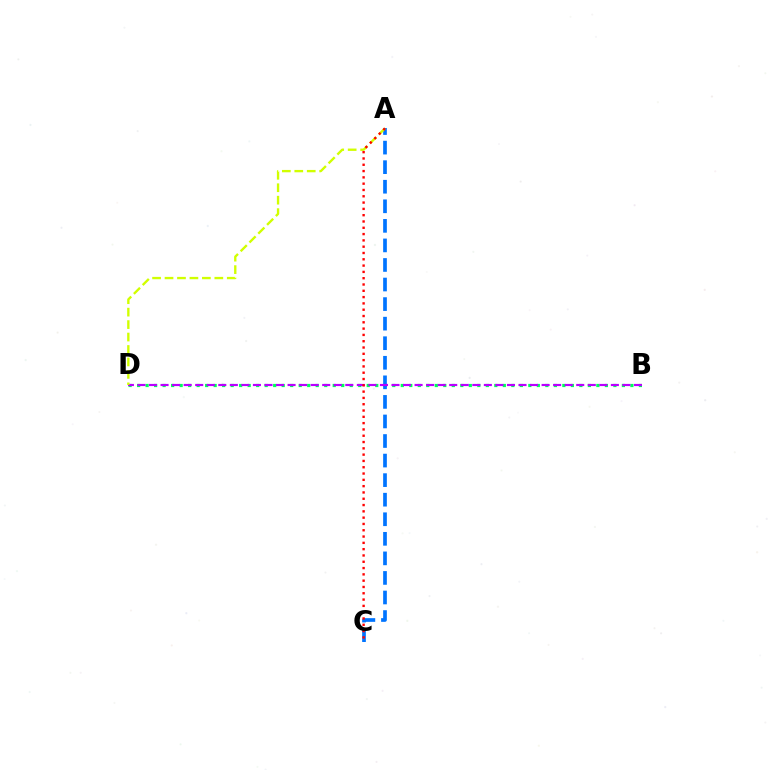{('B', 'D'): [{'color': '#00ff5c', 'line_style': 'dotted', 'thickness': 2.31}, {'color': '#b900ff', 'line_style': 'dashed', 'thickness': 1.57}], ('A', 'C'): [{'color': '#0074ff', 'line_style': 'dashed', 'thickness': 2.66}, {'color': '#ff0000', 'line_style': 'dotted', 'thickness': 1.71}], ('A', 'D'): [{'color': '#d1ff00', 'line_style': 'dashed', 'thickness': 1.69}]}